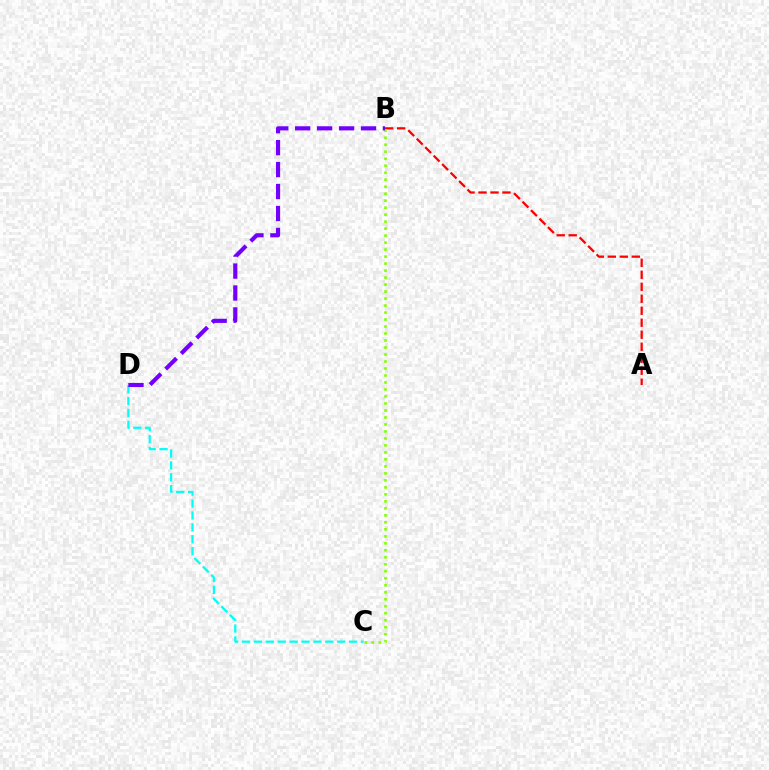{('C', 'D'): [{'color': '#00fff6', 'line_style': 'dashed', 'thickness': 1.62}], ('A', 'B'): [{'color': '#ff0000', 'line_style': 'dashed', 'thickness': 1.63}], ('B', 'C'): [{'color': '#84ff00', 'line_style': 'dotted', 'thickness': 1.9}], ('B', 'D'): [{'color': '#7200ff', 'line_style': 'dashed', 'thickness': 2.98}]}